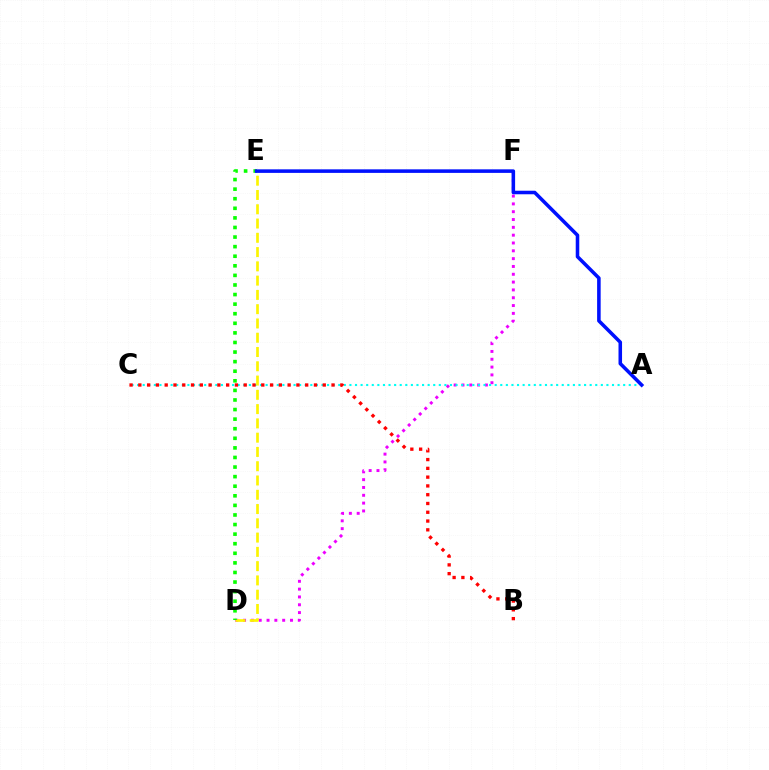{('D', 'F'): [{'color': '#ee00ff', 'line_style': 'dotted', 'thickness': 2.12}], ('A', 'C'): [{'color': '#00fff6', 'line_style': 'dotted', 'thickness': 1.52}], ('D', 'E'): [{'color': '#fcf500', 'line_style': 'dashed', 'thickness': 1.94}, {'color': '#08ff00', 'line_style': 'dotted', 'thickness': 2.6}], ('A', 'E'): [{'color': '#0010ff', 'line_style': 'solid', 'thickness': 2.55}], ('B', 'C'): [{'color': '#ff0000', 'line_style': 'dotted', 'thickness': 2.39}]}